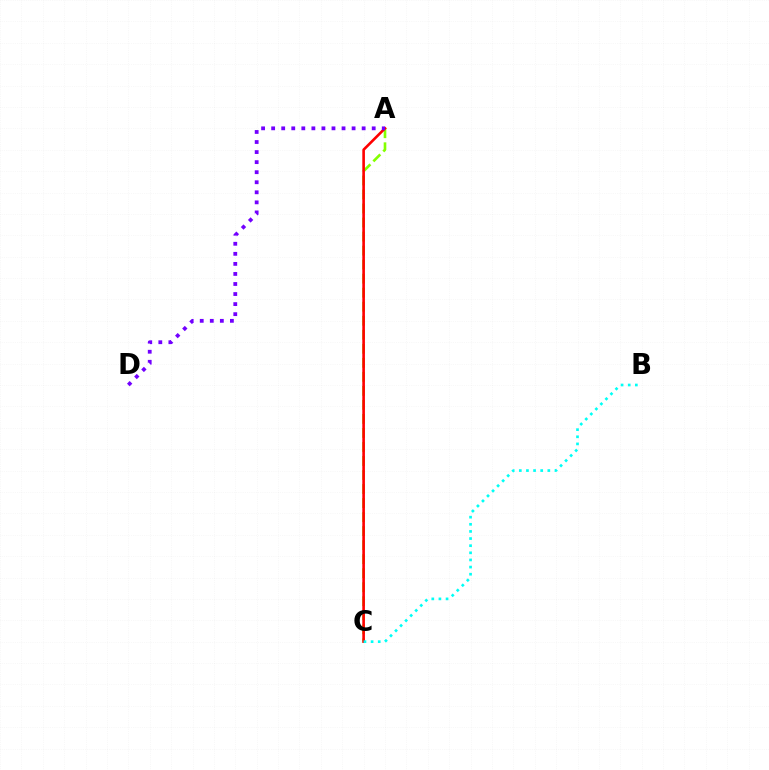{('A', 'C'): [{'color': '#84ff00', 'line_style': 'dashed', 'thickness': 1.91}, {'color': '#ff0000', 'line_style': 'solid', 'thickness': 1.89}], ('A', 'D'): [{'color': '#7200ff', 'line_style': 'dotted', 'thickness': 2.73}], ('B', 'C'): [{'color': '#00fff6', 'line_style': 'dotted', 'thickness': 1.94}]}